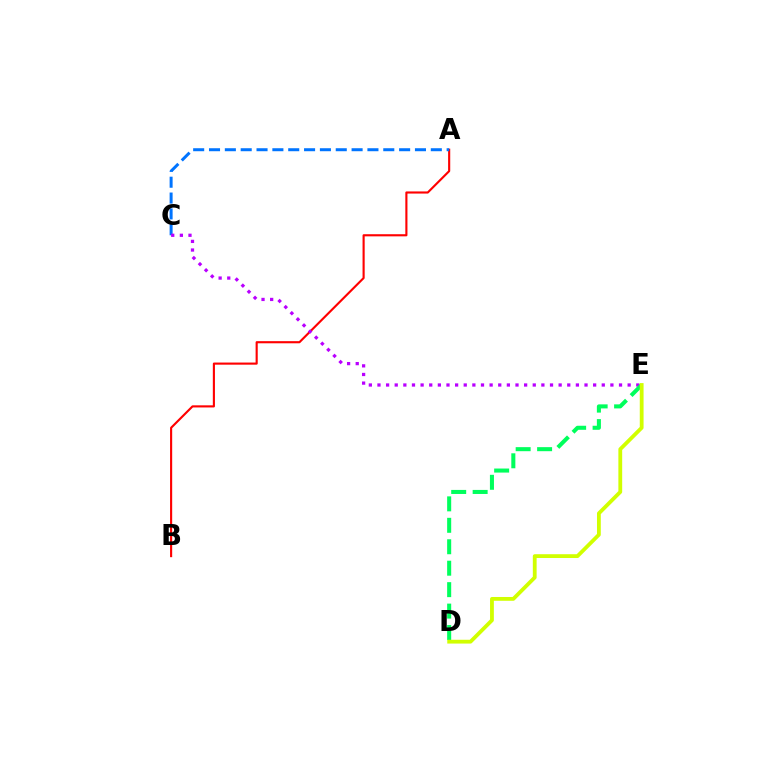{('A', 'B'): [{'color': '#ff0000', 'line_style': 'solid', 'thickness': 1.53}], ('A', 'C'): [{'color': '#0074ff', 'line_style': 'dashed', 'thickness': 2.15}], ('C', 'E'): [{'color': '#b900ff', 'line_style': 'dotted', 'thickness': 2.34}], ('D', 'E'): [{'color': '#00ff5c', 'line_style': 'dashed', 'thickness': 2.91}, {'color': '#d1ff00', 'line_style': 'solid', 'thickness': 2.74}]}